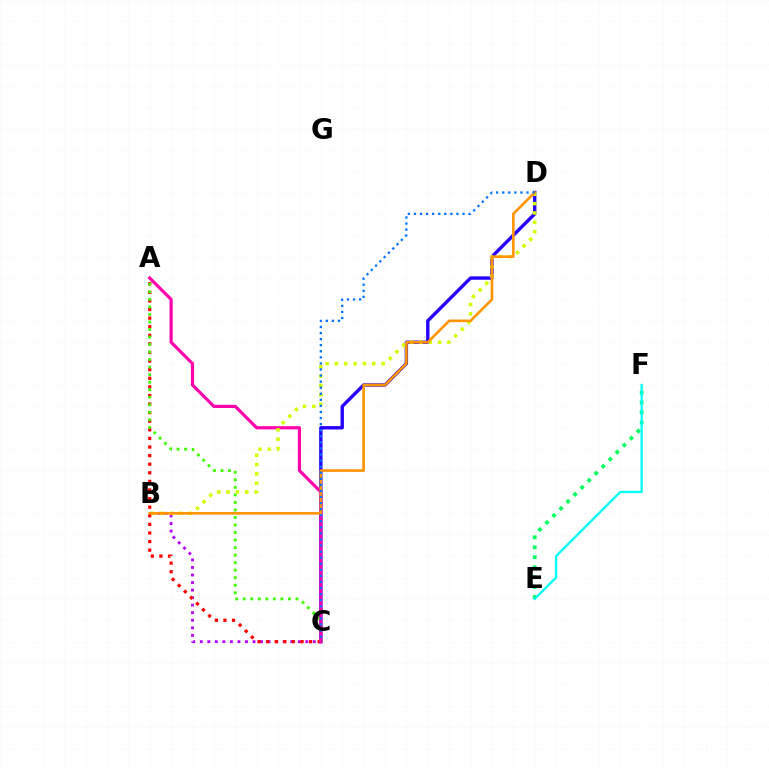{('B', 'C'): [{'color': '#b900ff', 'line_style': 'dotted', 'thickness': 2.05}], ('C', 'D'): [{'color': '#2500ff', 'line_style': 'solid', 'thickness': 2.43}, {'color': '#0074ff', 'line_style': 'dotted', 'thickness': 1.65}], ('A', 'C'): [{'color': '#ff0000', 'line_style': 'dotted', 'thickness': 2.33}, {'color': '#3dff00', 'line_style': 'dotted', 'thickness': 2.05}, {'color': '#ff00ac', 'line_style': 'solid', 'thickness': 2.29}], ('E', 'F'): [{'color': '#00ff5c', 'line_style': 'dotted', 'thickness': 2.7}, {'color': '#00fff6', 'line_style': 'solid', 'thickness': 1.65}], ('B', 'D'): [{'color': '#d1ff00', 'line_style': 'dotted', 'thickness': 2.54}, {'color': '#ff9400', 'line_style': 'solid', 'thickness': 1.89}]}